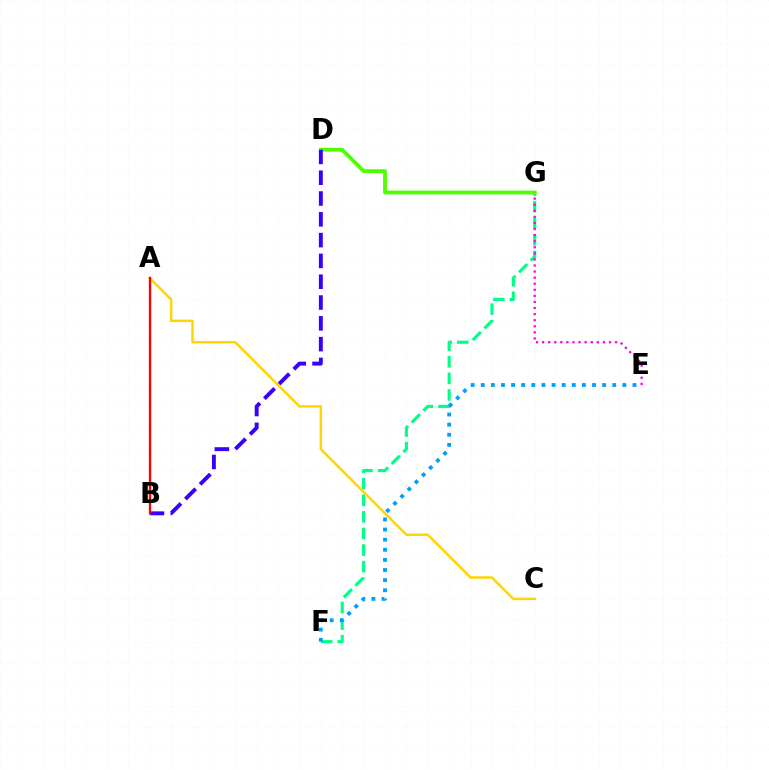{('F', 'G'): [{'color': '#00ff86', 'line_style': 'dashed', 'thickness': 2.25}], ('E', 'G'): [{'color': '#ff00ed', 'line_style': 'dotted', 'thickness': 1.65}], ('A', 'C'): [{'color': '#ffd500', 'line_style': 'solid', 'thickness': 1.77}], ('D', 'G'): [{'color': '#4fff00', 'line_style': 'solid', 'thickness': 2.75}], ('E', 'F'): [{'color': '#009eff', 'line_style': 'dotted', 'thickness': 2.75}], ('B', 'D'): [{'color': '#3700ff', 'line_style': 'dashed', 'thickness': 2.83}], ('A', 'B'): [{'color': '#ff0000', 'line_style': 'solid', 'thickness': 1.69}]}